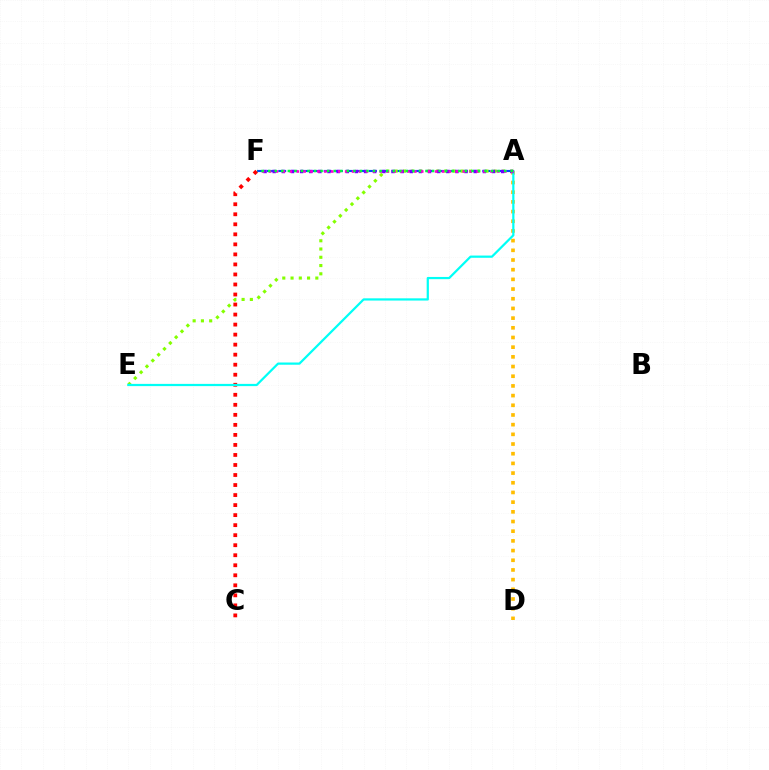{('A', 'F'): [{'color': '#004bff', 'line_style': 'dashed', 'thickness': 1.54}, {'color': '#7200ff', 'line_style': 'dotted', 'thickness': 2.48}, {'color': '#ff00cf', 'line_style': 'dotted', 'thickness': 1.88}, {'color': '#00ff39', 'line_style': 'dotted', 'thickness': 1.78}], ('C', 'F'): [{'color': '#ff0000', 'line_style': 'dotted', 'thickness': 2.72}], ('A', 'E'): [{'color': '#84ff00', 'line_style': 'dotted', 'thickness': 2.24}, {'color': '#00fff6', 'line_style': 'solid', 'thickness': 1.6}], ('A', 'D'): [{'color': '#ffbd00', 'line_style': 'dotted', 'thickness': 2.63}]}